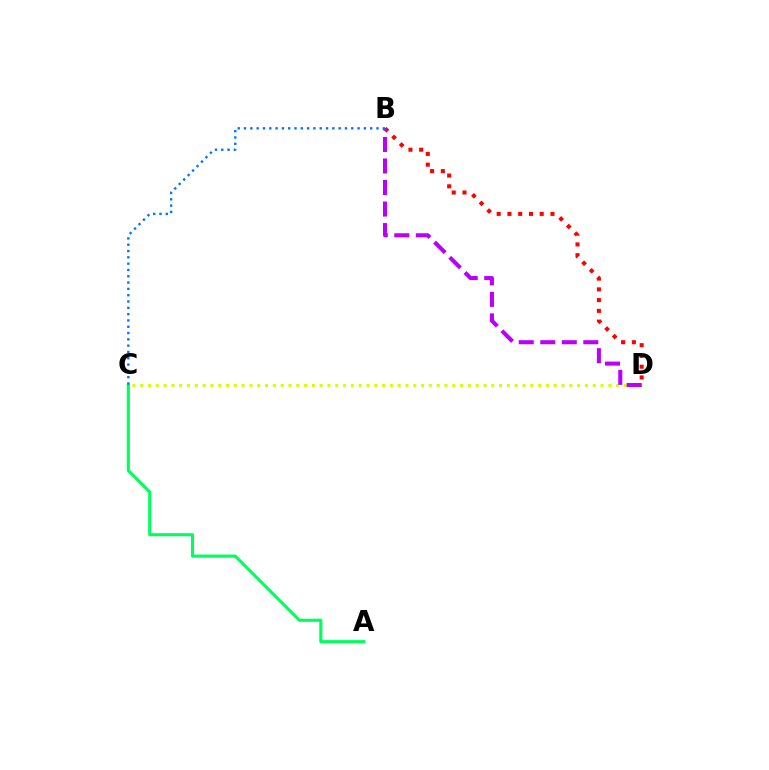{('C', 'D'): [{'color': '#d1ff00', 'line_style': 'dotted', 'thickness': 2.12}], ('B', 'D'): [{'color': '#ff0000', 'line_style': 'dotted', 'thickness': 2.92}, {'color': '#b900ff', 'line_style': 'dashed', 'thickness': 2.92}], ('A', 'C'): [{'color': '#00ff5c', 'line_style': 'solid', 'thickness': 2.24}], ('B', 'C'): [{'color': '#0074ff', 'line_style': 'dotted', 'thickness': 1.71}]}